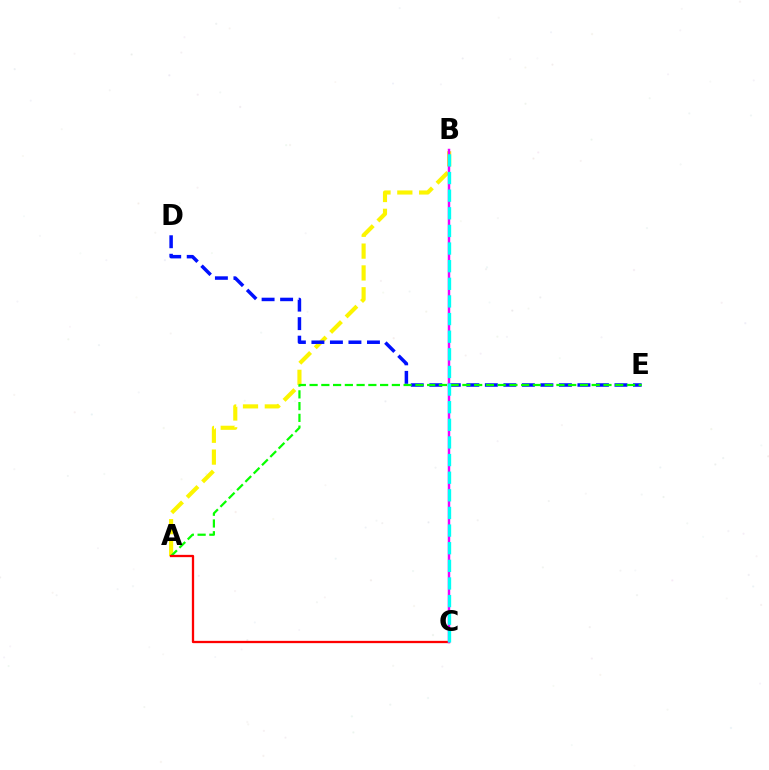{('A', 'B'): [{'color': '#fcf500', 'line_style': 'dashed', 'thickness': 2.97}], ('D', 'E'): [{'color': '#0010ff', 'line_style': 'dashed', 'thickness': 2.52}], ('A', 'E'): [{'color': '#08ff00', 'line_style': 'dashed', 'thickness': 1.6}], ('A', 'C'): [{'color': '#ff0000', 'line_style': 'solid', 'thickness': 1.65}], ('B', 'C'): [{'color': '#ee00ff', 'line_style': 'solid', 'thickness': 1.78}, {'color': '#00fff6', 'line_style': 'dashed', 'thickness': 2.39}]}